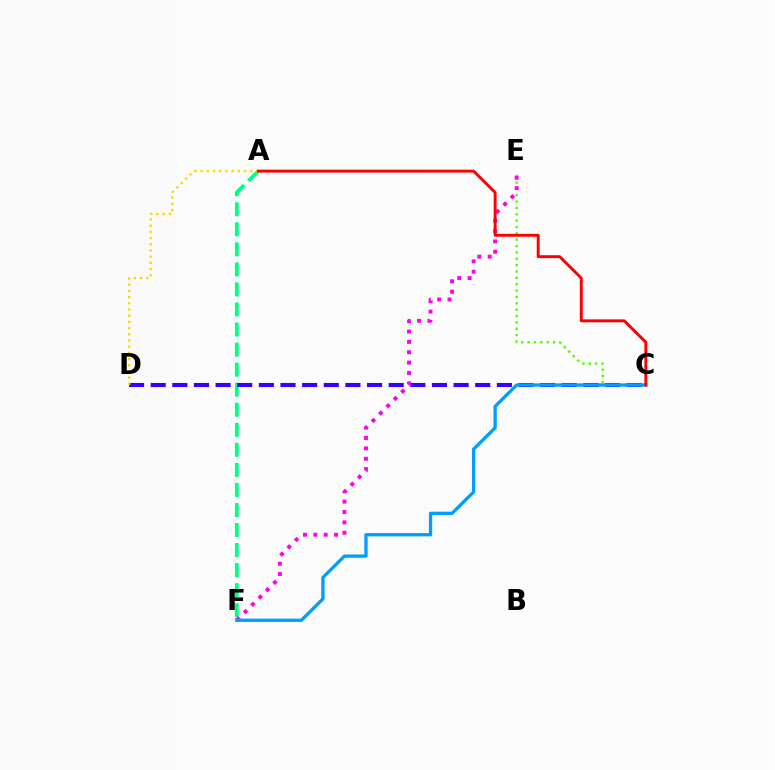{('A', 'F'): [{'color': '#00ff86', 'line_style': 'dashed', 'thickness': 2.72}], ('C', 'D'): [{'color': '#3700ff', 'line_style': 'dashed', 'thickness': 2.94}], ('C', 'E'): [{'color': '#4fff00', 'line_style': 'dotted', 'thickness': 1.73}], ('E', 'F'): [{'color': '#ff00ed', 'line_style': 'dotted', 'thickness': 2.82}], ('A', 'D'): [{'color': '#ffd500', 'line_style': 'dotted', 'thickness': 1.68}], ('C', 'F'): [{'color': '#009eff', 'line_style': 'solid', 'thickness': 2.37}], ('A', 'C'): [{'color': '#ff0000', 'line_style': 'solid', 'thickness': 2.1}]}